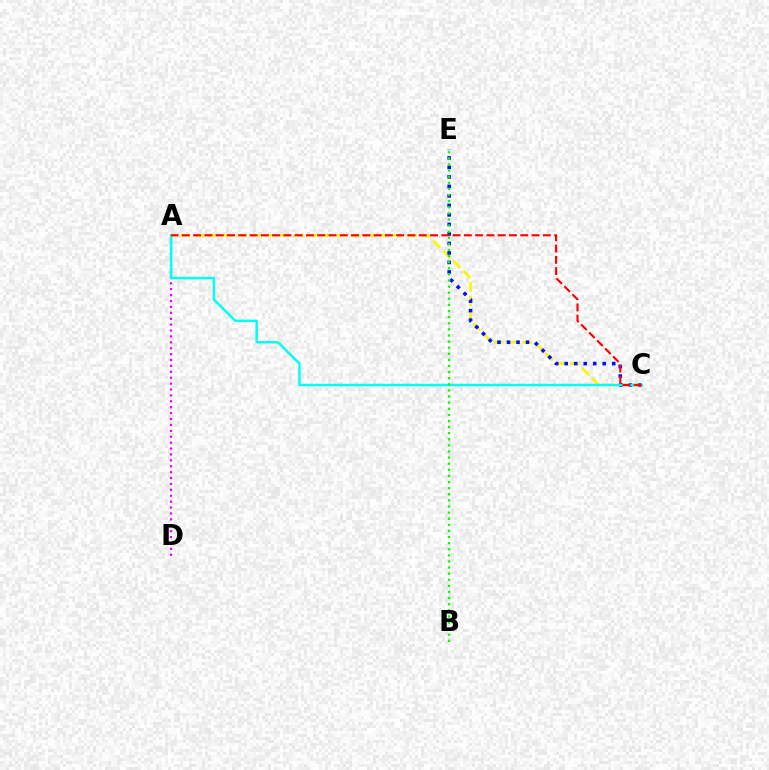{('A', 'C'): [{'color': '#fcf500', 'line_style': 'dashed', 'thickness': 1.92}, {'color': '#00fff6', 'line_style': 'solid', 'thickness': 1.78}, {'color': '#ff0000', 'line_style': 'dashed', 'thickness': 1.53}], ('C', 'E'): [{'color': '#0010ff', 'line_style': 'dotted', 'thickness': 2.58}], ('A', 'D'): [{'color': '#ee00ff', 'line_style': 'dotted', 'thickness': 1.6}], ('B', 'E'): [{'color': '#08ff00', 'line_style': 'dotted', 'thickness': 1.66}]}